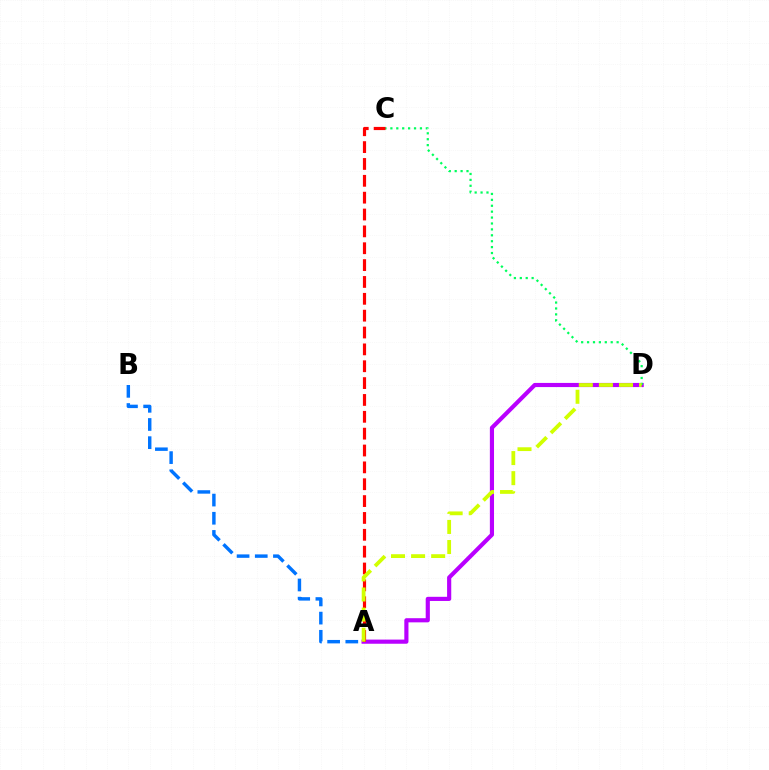{('A', 'D'): [{'color': '#b900ff', 'line_style': 'solid', 'thickness': 2.99}, {'color': '#d1ff00', 'line_style': 'dashed', 'thickness': 2.73}], ('C', 'D'): [{'color': '#00ff5c', 'line_style': 'dotted', 'thickness': 1.61}], ('A', 'C'): [{'color': '#ff0000', 'line_style': 'dashed', 'thickness': 2.29}], ('A', 'B'): [{'color': '#0074ff', 'line_style': 'dashed', 'thickness': 2.47}]}